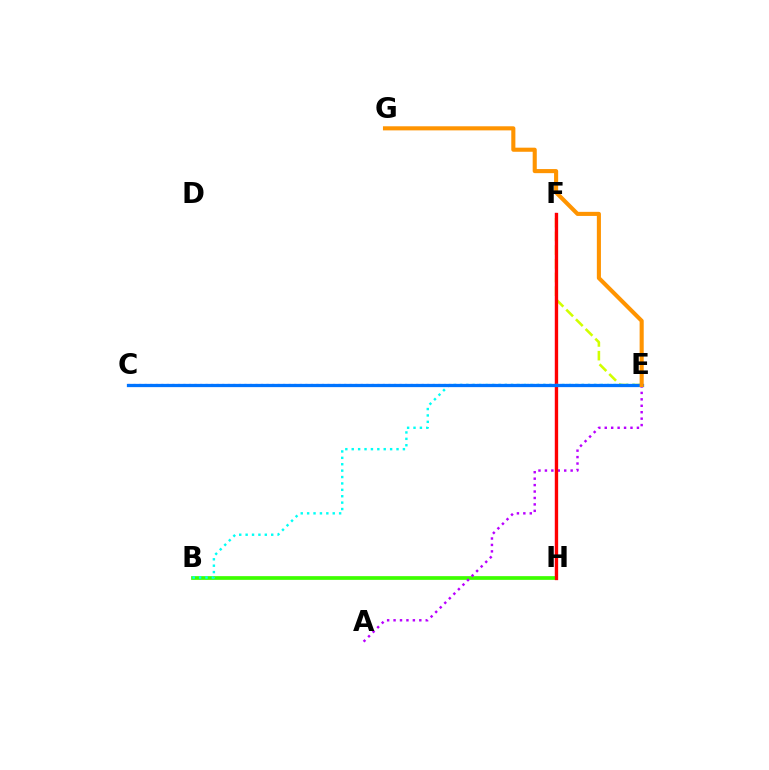{('C', 'E'): [{'color': '#2500ff', 'line_style': 'dotted', 'thickness': 1.51}, {'color': '#00ff5c', 'line_style': 'dotted', 'thickness': 2.02}, {'color': '#0074ff', 'line_style': 'solid', 'thickness': 2.35}], ('F', 'H'): [{'color': '#ff00ac', 'line_style': 'solid', 'thickness': 1.59}, {'color': '#ff0000', 'line_style': 'solid', 'thickness': 2.37}], ('B', 'H'): [{'color': '#3dff00', 'line_style': 'solid', 'thickness': 2.67}], ('A', 'E'): [{'color': '#b900ff', 'line_style': 'dotted', 'thickness': 1.75}], ('E', 'F'): [{'color': '#d1ff00', 'line_style': 'dashed', 'thickness': 1.86}], ('B', 'E'): [{'color': '#00fff6', 'line_style': 'dotted', 'thickness': 1.74}], ('E', 'G'): [{'color': '#ff9400', 'line_style': 'solid', 'thickness': 2.95}]}